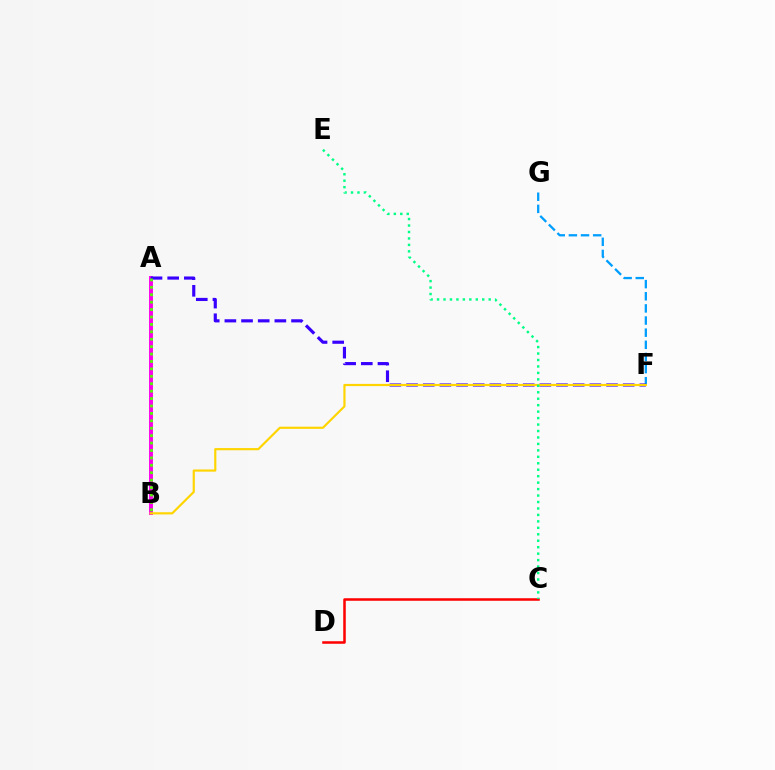{('F', 'G'): [{'color': '#009eff', 'line_style': 'dashed', 'thickness': 1.65}], ('A', 'B'): [{'color': '#ff00ed', 'line_style': 'solid', 'thickness': 2.83}, {'color': '#4fff00', 'line_style': 'dotted', 'thickness': 2.02}], ('A', 'F'): [{'color': '#3700ff', 'line_style': 'dashed', 'thickness': 2.26}], ('B', 'F'): [{'color': '#ffd500', 'line_style': 'solid', 'thickness': 1.57}], ('C', 'D'): [{'color': '#ff0000', 'line_style': 'solid', 'thickness': 1.82}], ('C', 'E'): [{'color': '#00ff86', 'line_style': 'dotted', 'thickness': 1.75}]}